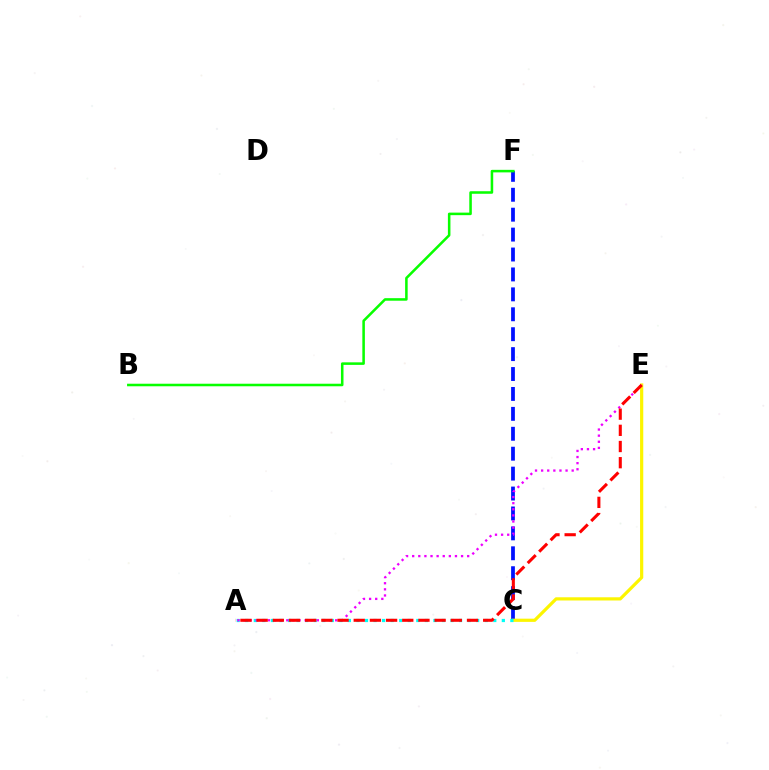{('C', 'F'): [{'color': '#0010ff', 'line_style': 'dashed', 'thickness': 2.71}], ('B', 'F'): [{'color': '#08ff00', 'line_style': 'solid', 'thickness': 1.83}], ('C', 'E'): [{'color': '#fcf500', 'line_style': 'solid', 'thickness': 2.3}], ('A', 'C'): [{'color': '#00fff6', 'line_style': 'dotted', 'thickness': 2.32}], ('A', 'E'): [{'color': '#ee00ff', 'line_style': 'dotted', 'thickness': 1.66}, {'color': '#ff0000', 'line_style': 'dashed', 'thickness': 2.2}]}